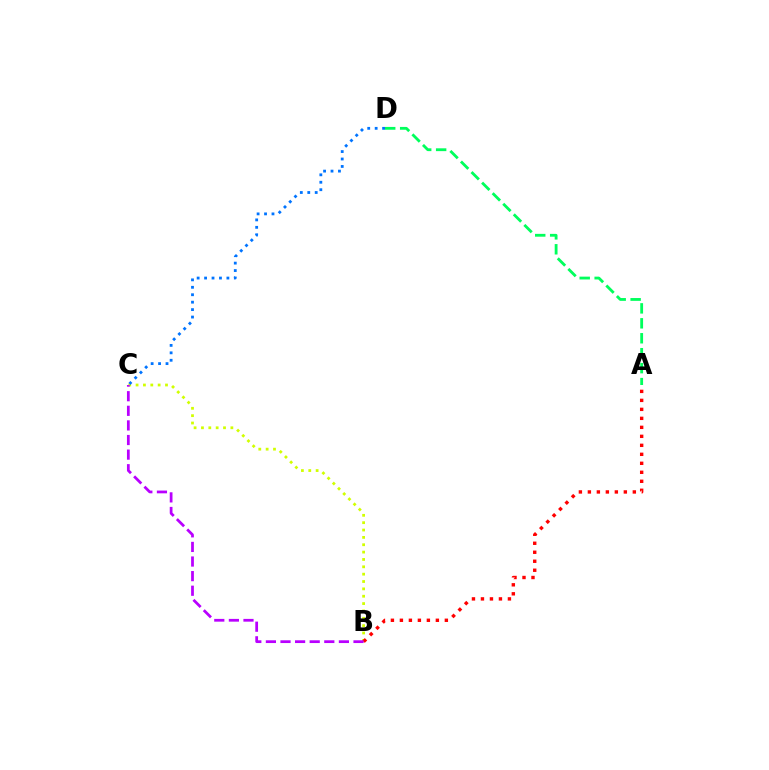{('B', 'C'): [{'color': '#d1ff00', 'line_style': 'dotted', 'thickness': 2.0}, {'color': '#b900ff', 'line_style': 'dashed', 'thickness': 1.98}], ('A', 'B'): [{'color': '#ff0000', 'line_style': 'dotted', 'thickness': 2.44}], ('C', 'D'): [{'color': '#0074ff', 'line_style': 'dotted', 'thickness': 2.02}], ('A', 'D'): [{'color': '#00ff5c', 'line_style': 'dashed', 'thickness': 2.03}]}